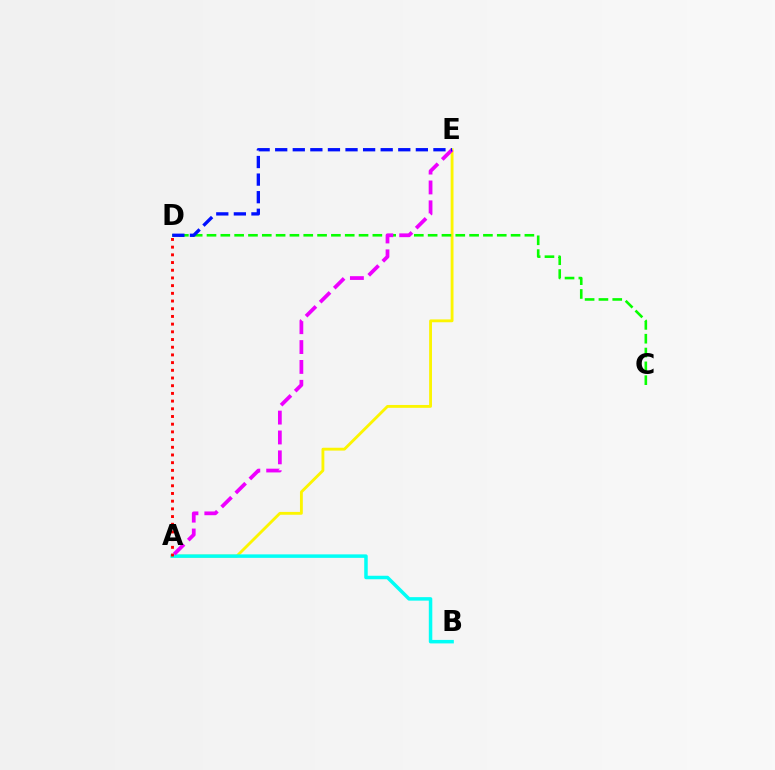{('A', 'E'): [{'color': '#fcf500', 'line_style': 'solid', 'thickness': 2.05}, {'color': '#ee00ff', 'line_style': 'dashed', 'thickness': 2.7}], ('A', 'B'): [{'color': '#00fff6', 'line_style': 'solid', 'thickness': 2.51}], ('C', 'D'): [{'color': '#08ff00', 'line_style': 'dashed', 'thickness': 1.88}], ('D', 'E'): [{'color': '#0010ff', 'line_style': 'dashed', 'thickness': 2.39}], ('A', 'D'): [{'color': '#ff0000', 'line_style': 'dotted', 'thickness': 2.09}]}